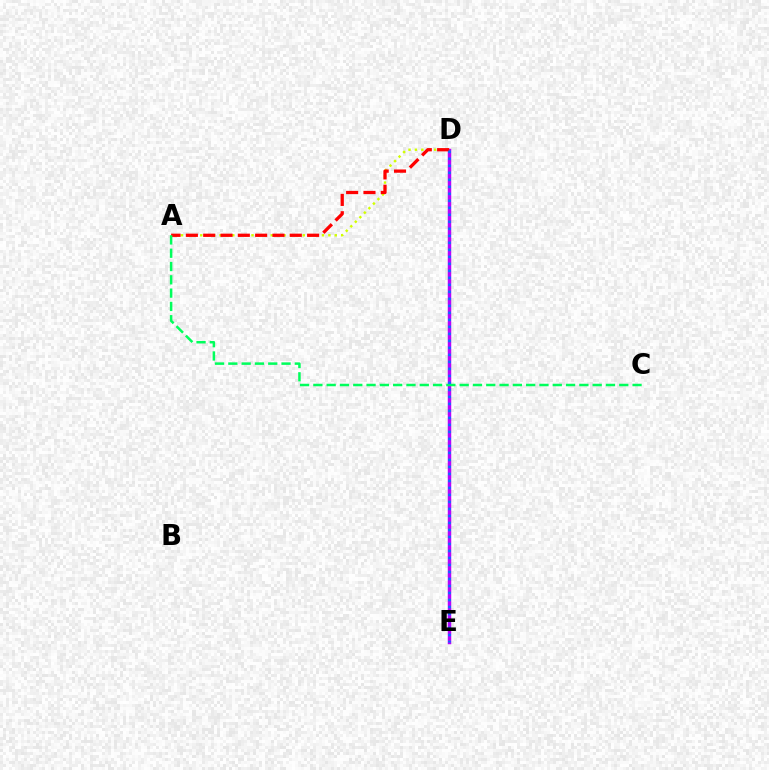{('A', 'D'): [{'color': '#d1ff00', 'line_style': 'dotted', 'thickness': 1.74}, {'color': '#ff0000', 'line_style': 'dashed', 'thickness': 2.35}], ('D', 'E'): [{'color': '#b900ff', 'line_style': 'solid', 'thickness': 2.49}, {'color': '#0074ff', 'line_style': 'dotted', 'thickness': 1.9}], ('A', 'C'): [{'color': '#00ff5c', 'line_style': 'dashed', 'thickness': 1.81}]}